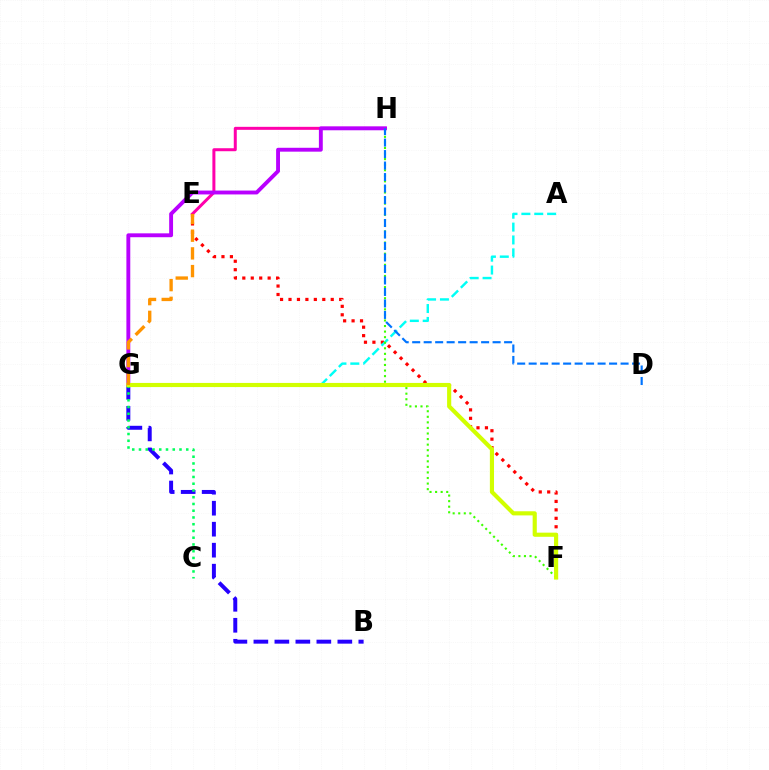{('B', 'G'): [{'color': '#2500ff', 'line_style': 'dashed', 'thickness': 2.85}], ('E', 'H'): [{'color': '#ff00ac', 'line_style': 'solid', 'thickness': 2.16}], ('E', 'F'): [{'color': '#ff0000', 'line_style': 'dotted', 'thickness': 2.29}], ('G', 'H'): [{'color': '#b900ff', 'line_style': 'solid', 'thickness': 2.79}], ('A', 'G'): [{'color': '#00fff6', 'line_style': 'dashed', 'thickness': 1.75}], ('C', 'G'): [{'color': '#00ff5c', 'line_style': 'dotted', 'thickness': 1.83}], ('F', 'H'): [{'color': '#3dff00', 'line_style': 'dotted', 'thickness': 1.51}], ('F', 'G'): [{'color': '#d1ff00', 'line_style': 'solid', 'thickness': 2.98}], ('E', 'G'): [{'color': '#ff9400', 'line_style': 'dashed', 'thickness': 2.41}], ('D', 'H'): [{'color': '#0074ff', 'line_style': 'dashed', 'thickness': 1.56}]}